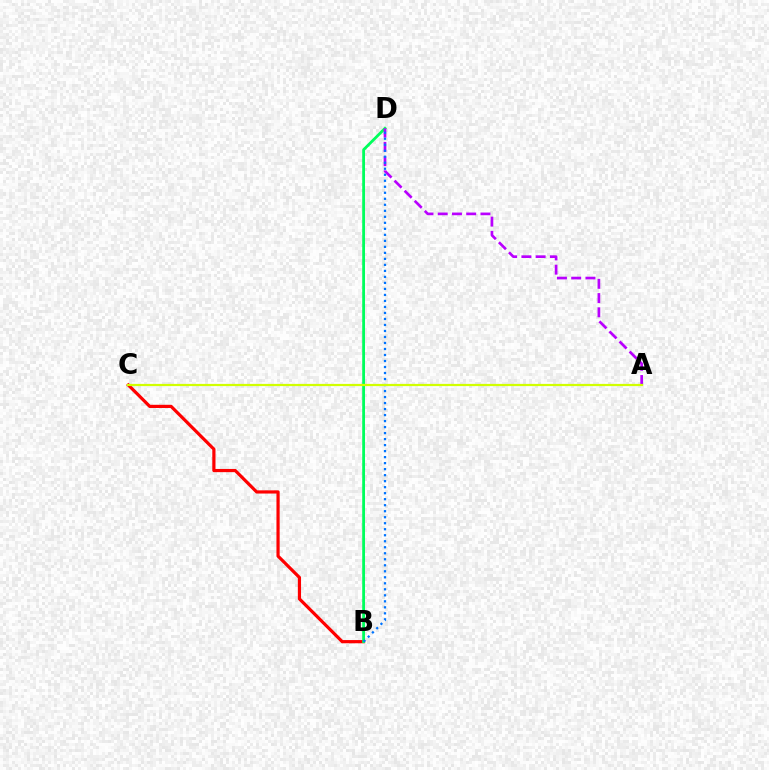{('B', 'C'): [{'color': '#ff0000', 'line_style': 'solid', 'thickness': 2.3}], ('B', 'D'): [{'color': '#00ff5c', 'line_style': 'solid', 'thickness': 2.02}, {'color': '#0074ff', 'line_style': 'dotted', 'thickness': 1.63}], ('A', 'D'): [{'color': '#b900ff', 'line_style': 'dashed', 'thickness': 1.93}], ('A', 'C'): [{'color': '#d1ff00', 'line_style': 'solid', 'thickness': 1.6}]}